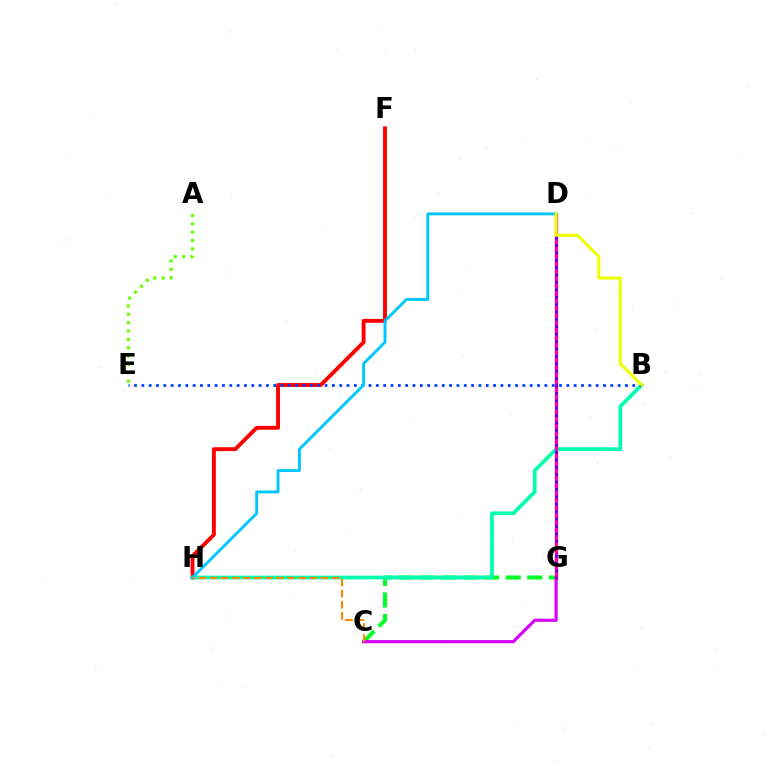{('F', 'H'): [{'color': '#ff0000', 'line_style': 'solid', 'thickness': 2.79}], ('C', 'G'): [{'color': '#00ff27', 'line_style': 'dashed', 'thickness': 2.92}, {'color': '#d600ff', 'line_style': 'solid', 'thickness': 2.28}], ('B', 'H'): [{'color': '#00ffaf', 'line_style': 'solid', 'thickness': 2.69}], ('B', 'E'): [{'color': '#003fff', 'line_style': 'dotted', 'thickness': 1.99}], ('D', 'G'): [{'color': '#ff00a0', 'line_style': 'solid', 'thickness': 2.36}, {'color': '#4f00ff', 'line_style': 'dotted', 'thickness': 2.01}], ('A', 'E'): [{'color': '#66ff00', 'line_style': 'dotted', 'thickness': 2.27}], ('D', 'H'): [{'color': '#00c7ff', 'line_style': 'solid', 'thickness': 2.08}], ('C', 'H'): [{'color': '#ff8800', 'line_style': 'dashed', 'thickness': 1.5}], ('B', 'D'): [{'color': '#eeff00', 'line_style': 'solid', 'thickness': 2.2}]}